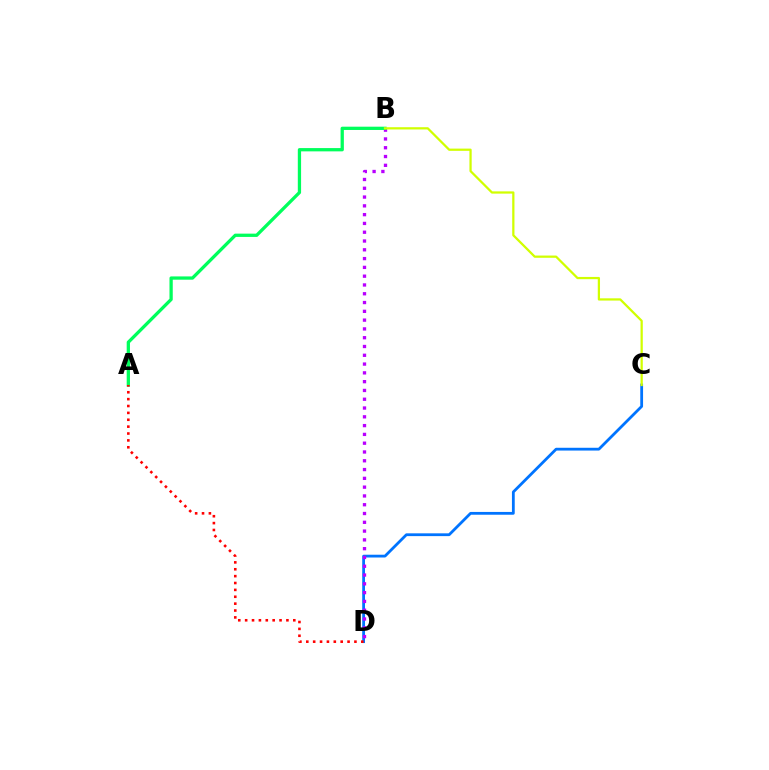{('C', 'D'): [{'color': '#0074ff', 'line_style': 'solid', 'thickness': 2.01}], ('B', 'D'): [{'color': '#b900ff', 'line_style': 'dotted', 'thickness': 2.39}], ('A', 'B'): [{'color': '#00ff5c', 'line_style': 'solid', 'thickness': 2.36}], ('B', 'C'): [{'color': '#d1ff00', 'line_style': 'solid', 'thickness': 1.62}], ('A', 'D'): [{'color': '#ff0000', 'line_style': 'dotted', 'thickness': 1.87}]}